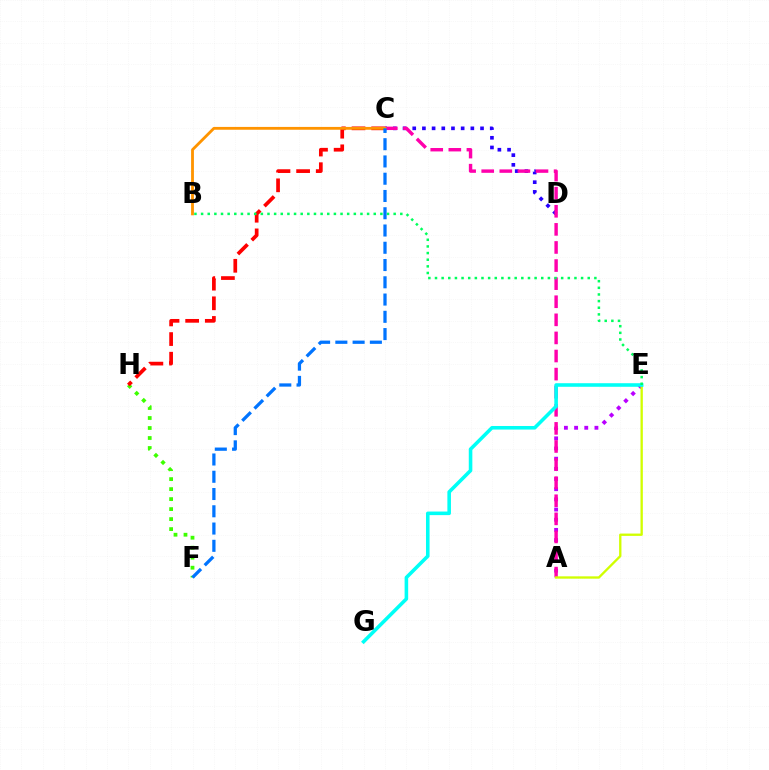{('C', 'D'): [{'color': '#2500ff', 'line_style': 'dotted', 'thickness': 2.63}], ('F', 'H'): [{'color': '#3dff00', 'line_style': 'dotted', 'thickness': 2.72}], ('A', 'E'): [{'color': '#b900ff', 'line_style': 'dotted', 'thickness': 2.76}, {'color': '#d1ff00', 'line_style': 'solid', 'thickness': 1.68}], ('C', 'H'): [{'color': '#ff0000', 'line_style': 'dashed', 'thickness': 2.67}], ('A', 'C'): [{'color': '#ff00ac', 'line_style': 'dashed', 'thickness': 2.46}], ('E', 'G'): [{'color': '#00fff6', 'line_style': 'solid', 'thickness': 2.57}], ('B', 'C'): [{'color': '#ff9400', 'line_style': 'solid', 'thickness': 2.03}], ('B', 'E'): [{'color': '#00ff5c', 'line_style': 'dotted', 'thickness': 1.8}], ('C', 'F'): [{'color': '#0074ff', 'line_style': 'dashed', 'thickness': 2.35}]}